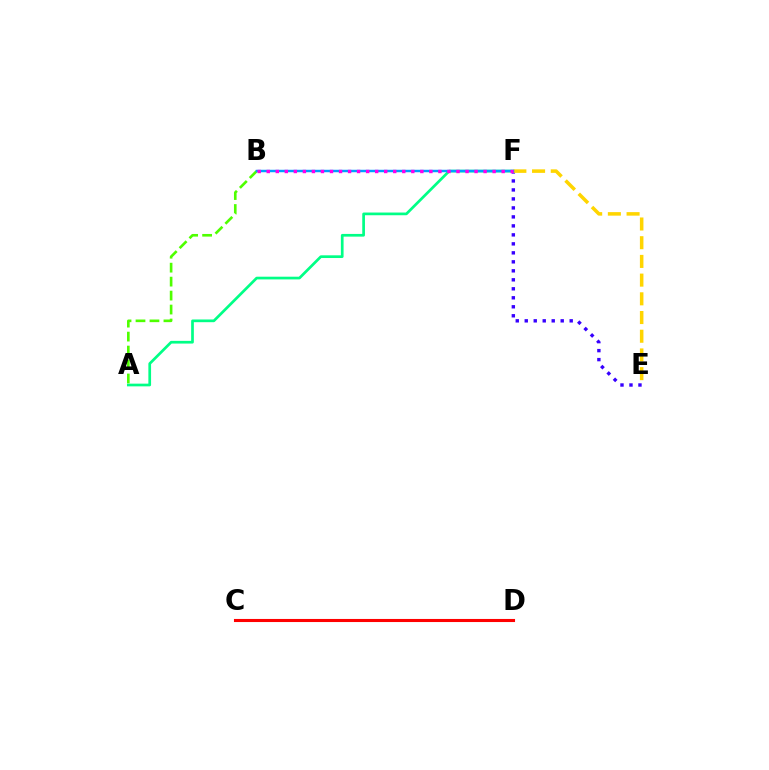{('C', 'D'): [{'color': '#ff0000', 'line_style': 'solid', 'thickness': 2.22}], ('A', 'F'): [{'color': '#00ff86', 'line_style': 'solid', 'thickness': 1.95}], ('A', 'B'): [{'color': '#4fff00', 'line_style': 'dashed', 'thickness': 1.9}], ('E', 'F'): [{'color': '#3700ff', 'line_style': 'dotted', 'thickness': 2.44}, {'color': '#ffd500', 'line_style': 'dashed', 'thickness': 2.54}], ('B', 'F'): [{'color': '#009eff', 'line_style': 'solid', 'thickness': 1.77}, {'color': '#ff00ed', 'line_style': 'dotted', 'thickness': 2.46}]}